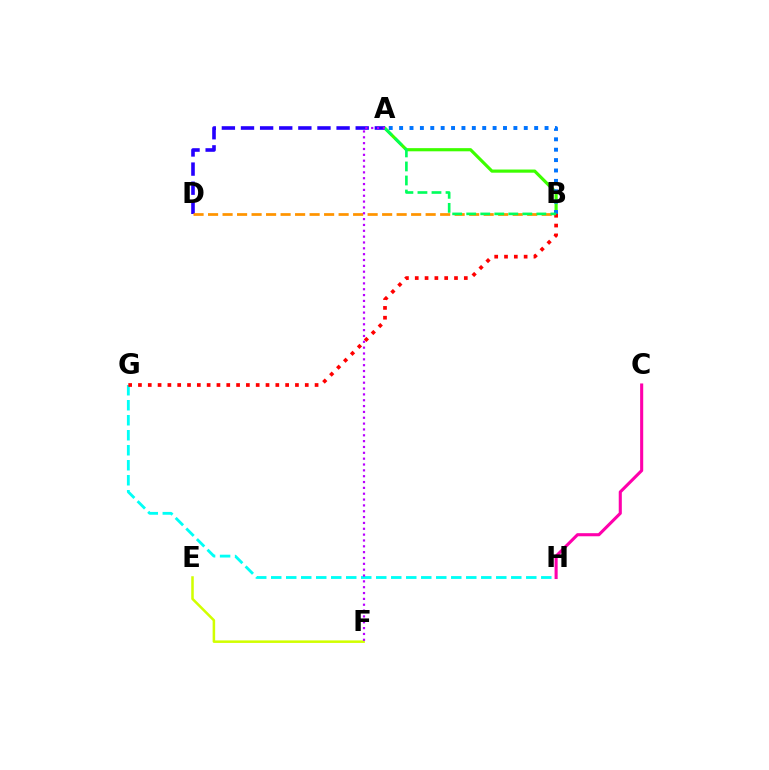{('A', 'B'): [{'color': '#3dff00', 'line_style': 'solid', 'thickness': 2.28}, {'color': '#0074ff', 'line_style': 'dotted', 'thickness': 2.82}, {'color': '#00ff5c', 'line_style': 'dashed', 'thickness': 1.91}], ('C', 'H'): [{'color': '#ff00ac', 'line_style': 'solid', 'thickness': 2.22}], ('A', 'D'): [{'color': '#2500ff', 'line_style': 'dashed', 'thickness': 2.6}], ('B', 'D'): [{'color': '#ff9400', 'line_style': 'dashed', 'thickness': 1.97}], ('G', 'H'): [{'color': '#00fff6', 'line_style': 'dashed', 'thickness': 2.04}], ('E', 'F'): [{'color': '#d1ff00', 'line_style': 'solid', 'thickness': 1.82}], ('B', 'G'): [{'color': '#ff0000', 'line_style': 'dotted', 'thickness': 2.67}], ('A', 'F'): [{'color': '#b900ff', 'line_style': 'dotted', 'thickness': 1.59}]}